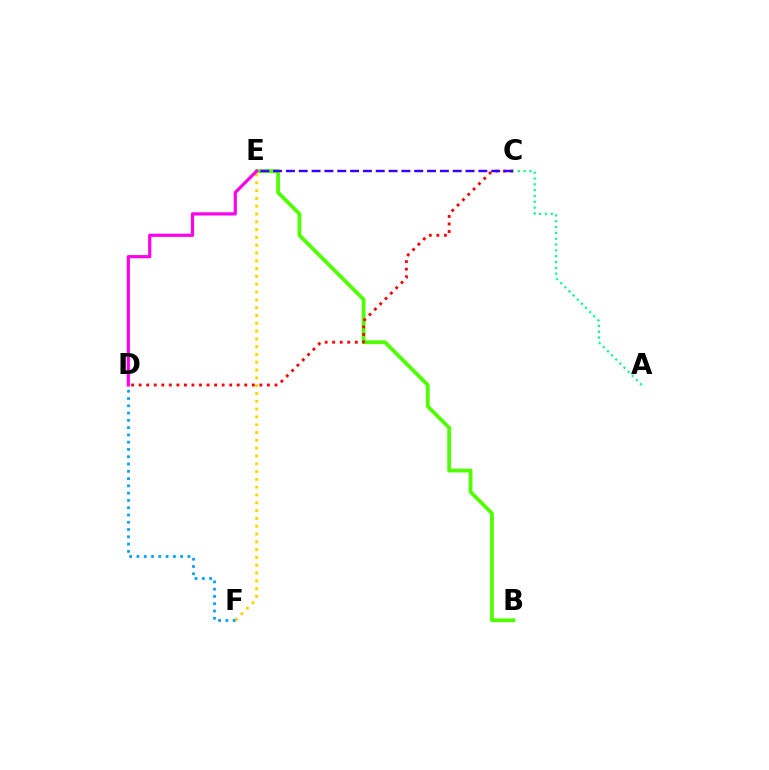{('B', 'E'): [{'color': '#4fff00', 'line_style': 'solid', 'thickness': 2.72}], ('E', 'F'): [{'color': '#ffd500', 'line_style': 'dotted', 'thickness': 2.12}], ('D', 'E'): [{'color': '#ff00ed', 'line_style': 'solid', 'thickness': 2.3}], ('C', 'D'): [{'color': '#ff0000', 'line_style': 'dotted', 'thickness': 2.05}], ('D', 'F'): [{'color': '#009eff', 'line_style': 'dotted', 'thickness': 1.98}], ('A', 'C'): [{'color': '#00ff86', 'line_style': 'dotted', 'thickness': 1.58}], ('C', 'E'): [{'color': '#3700ff', 'line_style': 'dashed', 'thickness': 1.74}]}